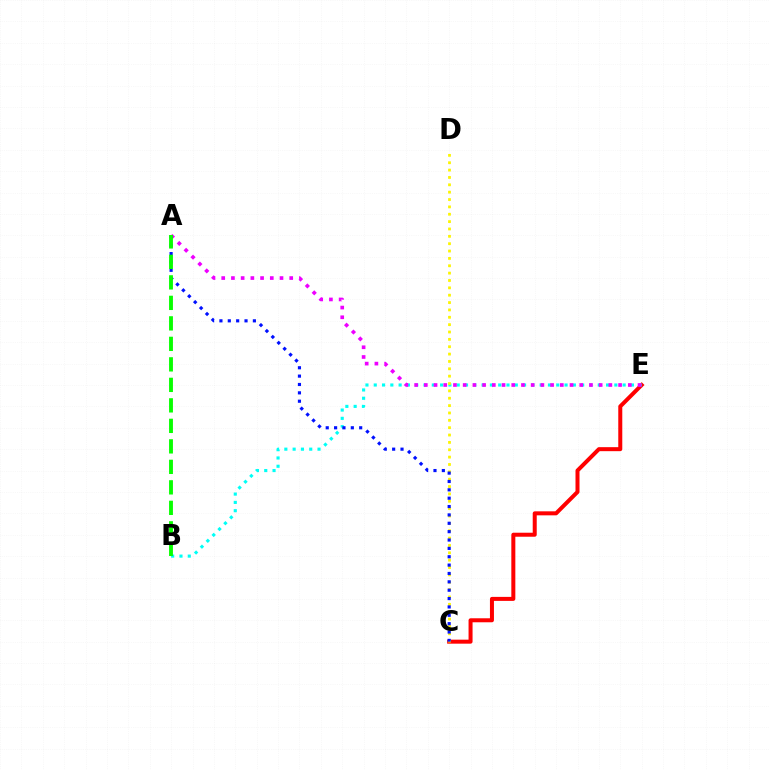{('C', 'E'): [{'color': '#ff0000', 'line_style': 'solid', 'thickness': 2.89}], ('B', 'E'): [{'color': '#00fff6', 'line_style': 'dotted', 'thickness': 2.25}], ('A', 'E'): [{'color': '#ee00ff', 'line_style': 'dotted', 'thickness': 2.64}], ('C', 'D'): [{'color': '#fcf500', 'line_style': 'dotted', 'thickness': 2.0}], ('A', 'C'): [{'color': '#0010ff', 'line_style': 'dotted', 'thickness': 2.27}], ('A', 'B'): [{'color': '#08ff00', 'line_style': 'dashed', 'thickness': 2.78}]}